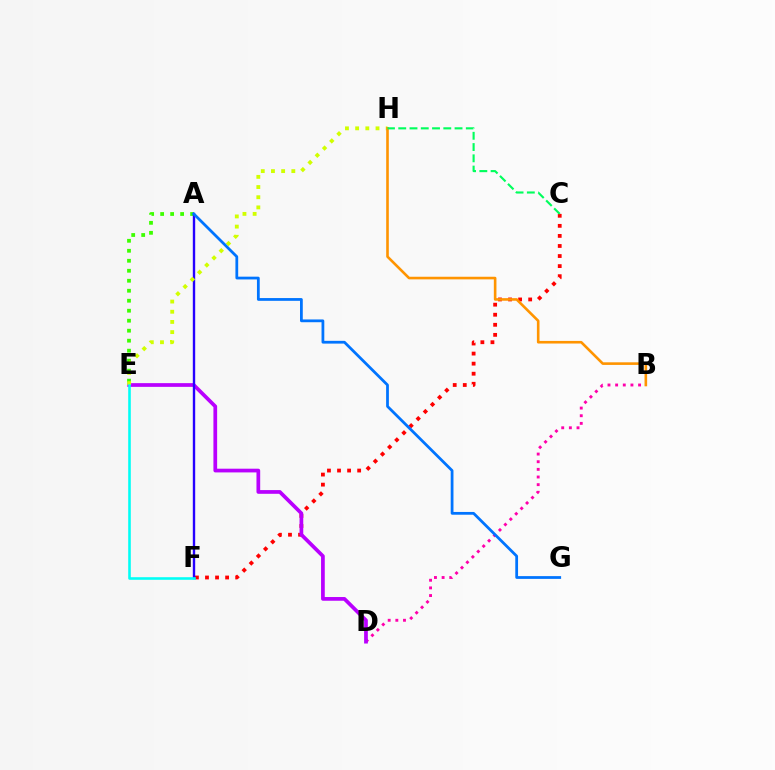{('B', 'D'): [{'color': '#ff00ac', 'line_style': 'dotted', 'thickness': 2.08}], ('C', 'F'): [{'color': '#ff0000', 'line_style': 'dotted', 'thickness': 2.73}], ('D', 'E'): [{'color': '#b900ff', 'line_style': 'solid', 'thickness': 2.68}], ('A', 'E'): [{'color': '#3dff00', 'line_style': 'dotted', 'thickness': 2.71}], ('A', 'F'): [{'color': '#2500ff', 'line_style': 'solid', 'thickness': 1.71}], ('E', 'H'): [{'color': '#d1ff00', 'line_style': 'dotted', 'thickness': 2.77}], ('B', 'H'): [{'color': '#ff9400', 'line_style': 'solid', 'thickness': 1.88}], ('E', 'F'): [{'color': '#00fff6', 'line_style': 'solid', 'thickness': 1.87}], ('A', 'G'): [{'color': '#0074ff', 'line_style': 'solid', 'thickness': 1.99}], ('C', 'H'): [{'color': '#00ff5c', 'line_style': 'dashed', 'thickness': 1.53}]}